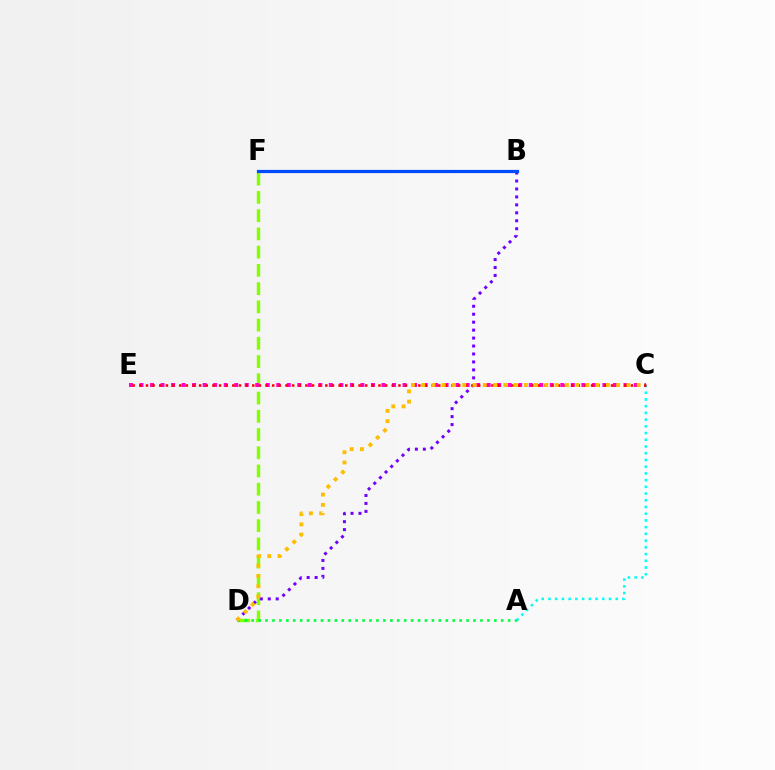{('D', 'F'): [{'color': '#84ff00', 'line_style': 'dashed', 'thickness': 2.48}], ('A', 'D'): [{'color': '#00ff39', 'line_style': 'dotted', 'thickness': 1.88}], ('B', 'D'): [{'color': '#7200ff', 'line_style': 'dotted', 'thickness': 2.16}], ('A', 'C'): [{'color': '#00fff6', 'line_style': 'dotted', 'thickness': 1.83}], ('C', 'E'): [{'color': '#ff00cf', 'line_style': 'dotted', 'thickness': 2.86}, {'color': '#ff0000', 'line_style': 'dotted', 'thickness': 1.81}], ('B', 'F'): [{'color': '#004bff', 'line_style': 'solid', 'thickness': 2.31}], ('C', 'D'): [{'color': '#ffbd00', 'line_style': 'dotted', 'thickness': 2.79}]}